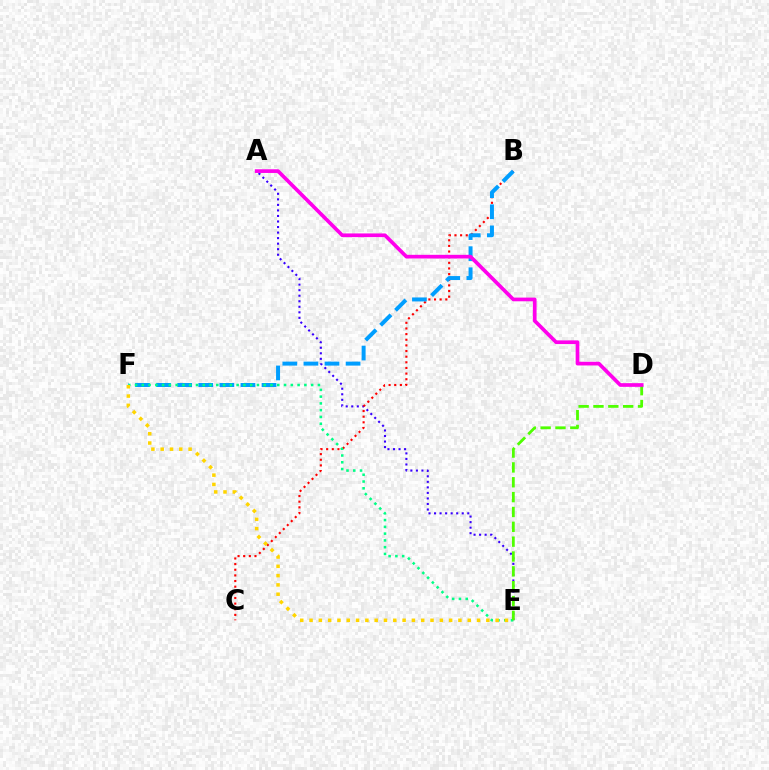{('A', 'E'): [{'color': '#3700ff', 'line_style': 'dotted', 'thickness': 1.5}], ('B', 'C'): [{'color': '#ff0000', 'line_style': 'dotted', 'thickness': 1.53}], ('B', 'F'): [{'color': '#009eff', 'line_style': 'dashed', 'thickness': 2.87}], ('E', 'F'): [{'color': '#00ff86', 'line_style': 'dotted', 'thickness': 1.84}, {'color': '#ffd500', 'line_style': 'dotted', 'thickness': 2.53}], ('D', 'E'): [{'color': '#4fff00', 'line_style': 'dashed', 'thickness': 2.02}], ('A', 'D'): [{'color': '#ff00ed', 'line_style': 'solid', 'thickness': 2.66}]}